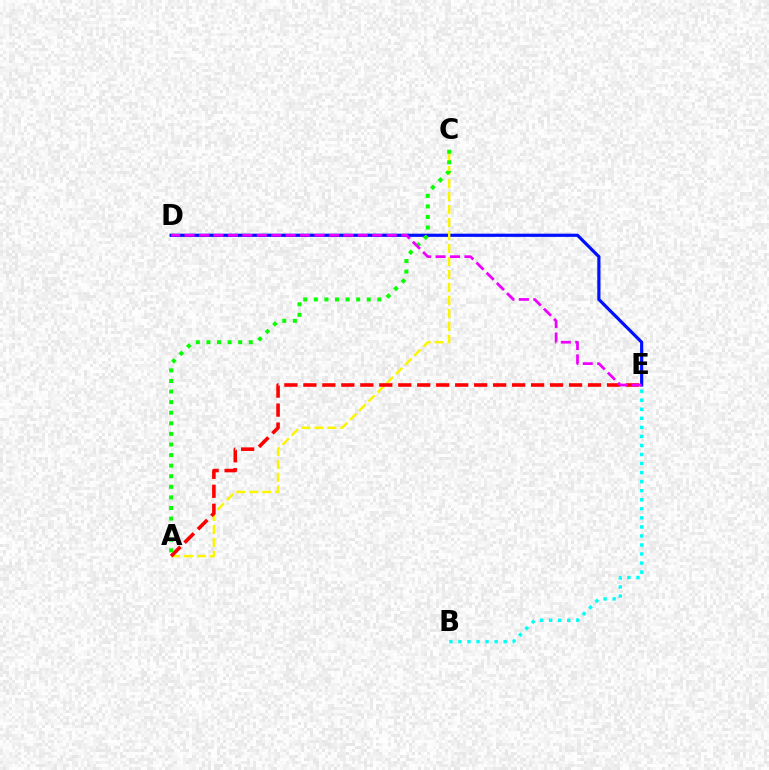{('D', 'E'): [{'color': '#0010ff', 'line_style': 'solid', 'thickness': 2.29}, {'color': '#ee00ff', 'line_style': 'dashed', 'thickness': 1.96}], ('A', 'C'): [{'color': '#fcf500', 'line_style': 'dashed', 'thickness': 1.76}, {'color': '#08ff00', 'line_style': 'dotted', 'thickness': 2.88}], ('A', 'E'): [{'color': '#ff0000', 'line_style': 'dashed', 'thickness': 2.58}], ('B', 'E'): [{'color': '#00fff6', 'line_style': 'dotted', 'thickness': 2.46}]}